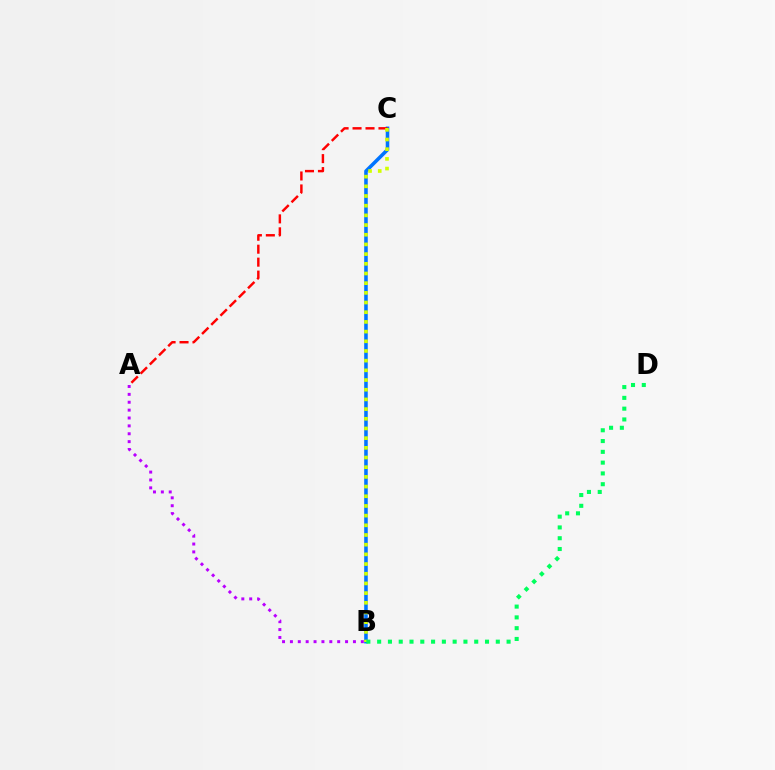{('B', 'C'): [{'color': '#0074ff', 'line_style': 'solid', 'thickness': 2.56}, {'color': '#d1ff00', 'line_style': 'dotted', 'thickness': 2.63}], ('A', 'C'): [{'color': '#ff0000', 'line_style': 'dashed', 'thickness': 1.76}], ('A', 'B'): [{'color': '#b900ff', 'line_style': 'dotted', 'thickness': 2.14}], ('B', 'D'): [{'color': '#00ff5c', 'line_style': 'dotted', 'thickness': 2.93}]}